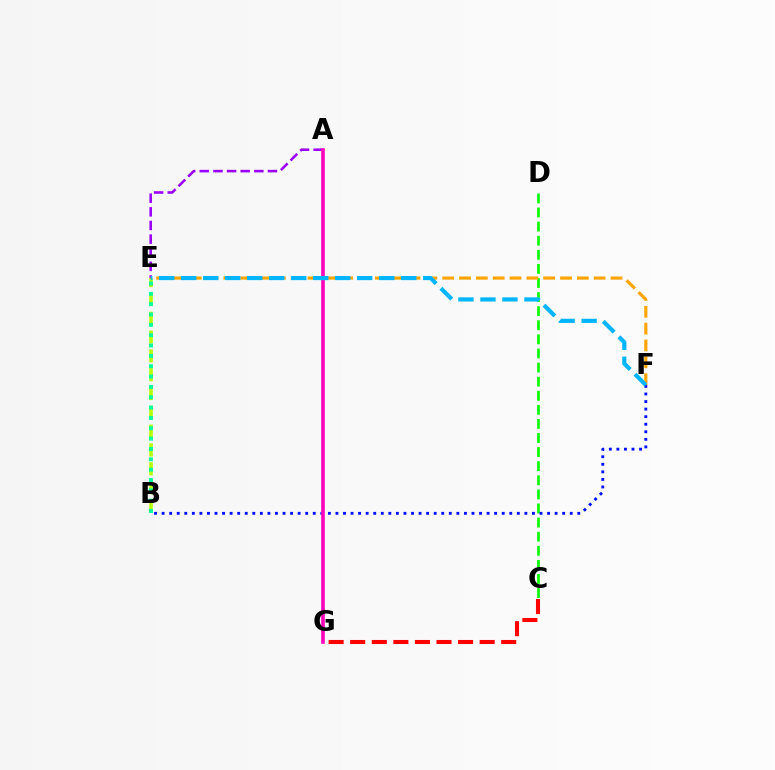{('A', 'E'): [{'color': '#9b00ff', 'line_style': 'dashed', 'thickness': 1.85}], ('B', 'E'): [{'color': '#b3ff00', 'line_style': 'dashed', 'thickness': 2.56}, {'color': '#00ff9d', 'line_style': 'dotted', 'thickness': 2.81}], ('C', 'D'): [{'color': '#08ff00', 'line_style': 'dashed', 'thickness': 1.91}], ('B', 'F'): [{'color': '#0010ff', 'line_style': 'dotted', 'thickness': 2.05}], ('E', 'F'): [{'color': '#ffa500', 'line_style': 'dashed', 'thickness': 2.29}, {'color': '#00b5ff', 'line_style': 'dashed', 'thickness': 2.99}], ('A', 'G'): [{'color': '#ff00bd', 'line_style': 'solid', 'thickness': 2.59}], ('C', 'G'): [{'color': '#ff0000', 'line_style': 'dashed', 'thickness': 2.93}]}